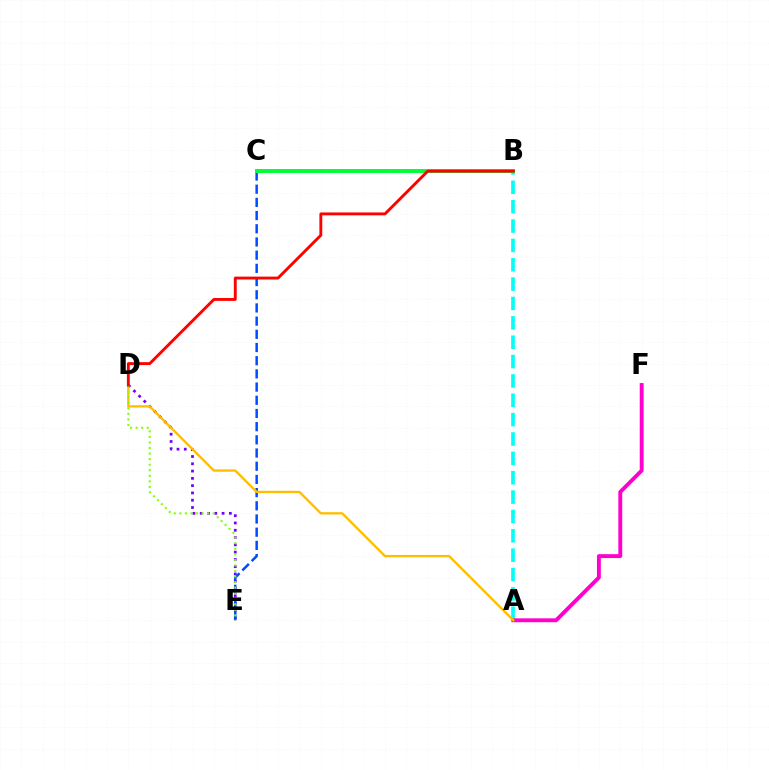{('D', 'E'): [{'color': '#7200ff', 'line_style': 'dotted', 'thickness': 1.98}, {'color': '#84ff00', 'line_style': 'dotted', 'thickness': 1.51}], ('A', 'B'): [{'color': '#00fff6', 'line_style': 'dashed', 'thickness': 2.63}], ('C', 'E'): [{'color': '#004bff', 'line_style': 'dashed', 'thickness': 1.79}], ('B', 'C'): [{'color': '#00ff39', 'line_style': 'solid', 'thickness': 2.84}], ('A', 'F'): [{'color': '#ff00cf', 'line_style': 'solid', 'thickness': 2.8}], ('A', 'D'): [{'color': '#ffbd00', 'line_style': 'solid', 'thickness': 1.67}], ('B', 'D'): [{'color': '#ff0000', 'line_style': 'solid', 'thickness': 2.07}]}